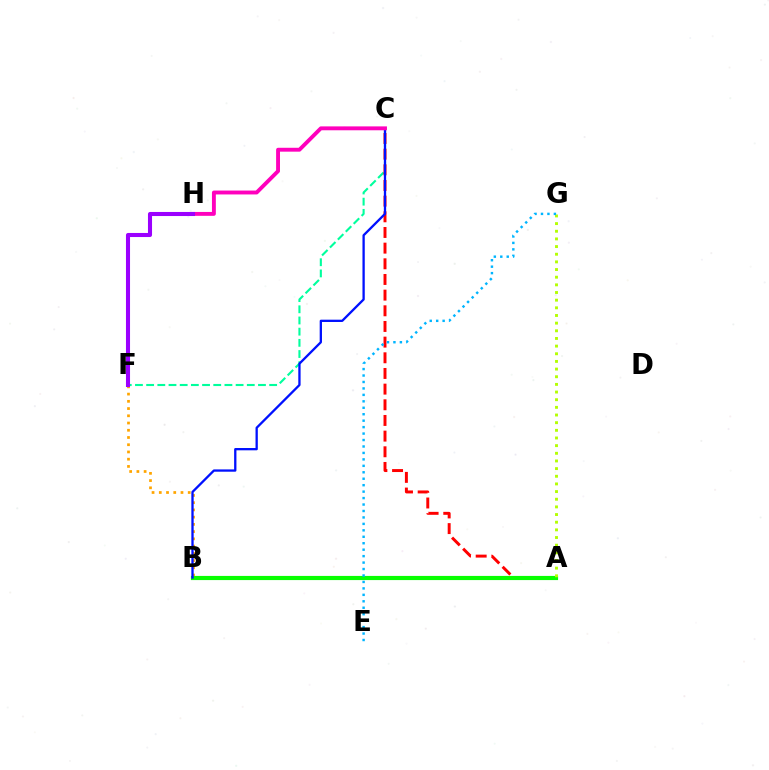{('C', 'F'): [{'color': '#00ff9d', 'line_style': 'dashed', 'thickness': 1.52}], ('A', 'C'): [{'color': '#ff0000', 'line_style': 'dashed', 'thickness': 2.13}], ('B', 'F'): [{'color': '#ffa500', 'line_style': 'dotted', 'thickness': 1.97}], ('A', 'B'): [{'color': '#08ff00', 'line_style': 'solid', 'thickness': 2.99}], ('B', 'C'): [{'color': '#0010ff', 'line_style': 'solid', 'thickness': 1.66}], ('A', 'G'): [{'color': '#b3ff00', 'line_style': 'dotted', 'thickness': 2.08}], ('C', 'H'): [{'color': '#ff00bd', 'line_style': 'solid', 'thickness': 2.8}], ('F', 'H'): [{'color': '#9b00ff', 'line_style': 'solid', 'thickness': 2.93}], ('E', 'G'): [{'color': '#00b5ff', 'line_style': 'dotted', 'thickness': 1.75}]}